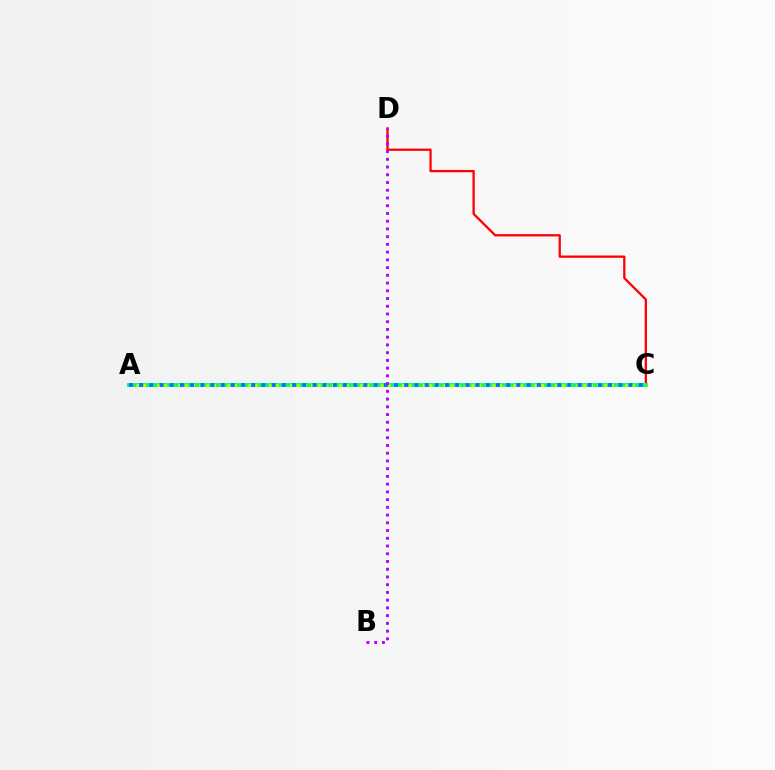{('C', 'D'): [{'color': '#ff0000', 'line_style': 'solid', 'thickness': 1.64}], ('A', 'C'): [{'color': '#00ff5c', 'line_style': 'solid', 'thickness': 2.76}, {'color': '#d1ff00', 'line_style': 'dotted', 'thickness': 1.9}, {'color': '#0074ff', 'line_style': 'dotted', 'thickness': 2.77}], ('B', 'D'): [{'color': '#b900ff', 'line_style': 'dotted', 'thickness': 2.1}]}